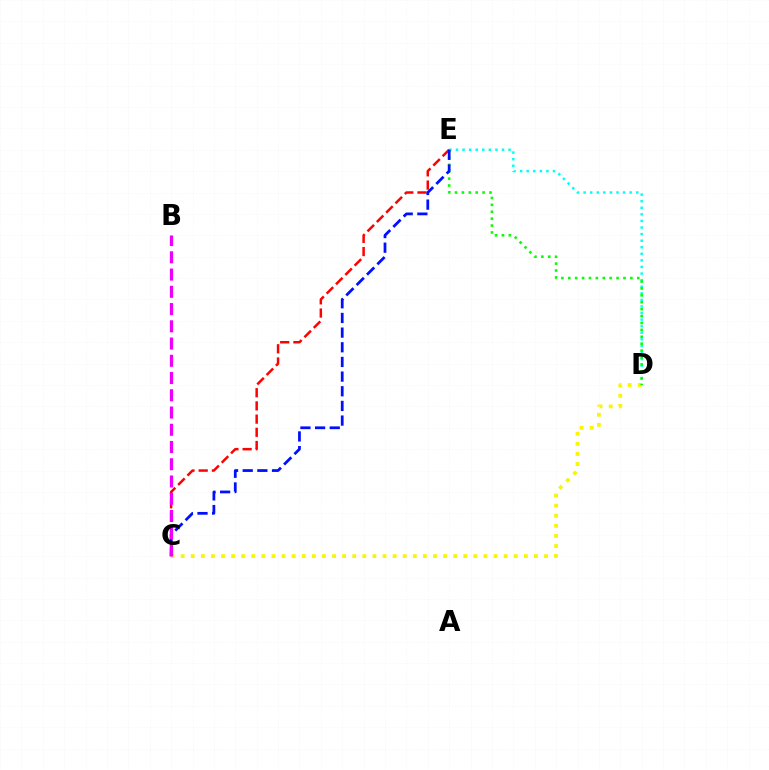{('C', 'E'): [{'color': '#ff0000', 'line_style': 'dashed', 'thickness': 1.79}, {'color': '#0010ff', 'line_style': 'dashed', 'thickness': 1.99}], ('D', 'E'): [{'color': '#00fff6', 'line_style': 'dotted', 'thickness': 1.79}, {'color': '#08ff00', 'line_style': 'dotted', 'thickness': 1.87}], ('C', 'D'): [{'color': '#fcf500', 'line_style': 'dotted', 'thickness': 2.74}], ('B', 'C'): [{'color': '#ee00ff', 'line_style': 'dashed', 'thickness': 2.34}]}